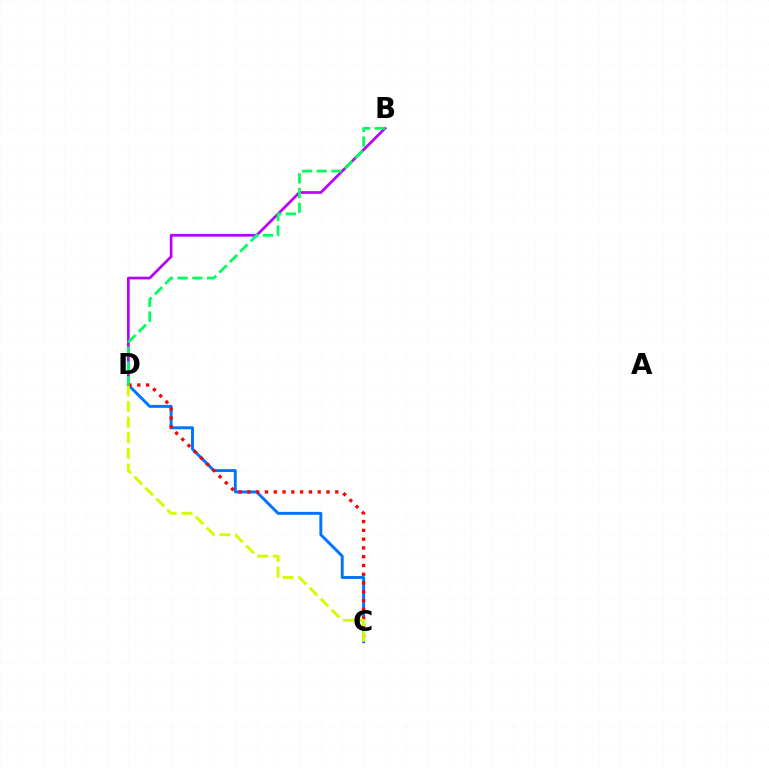{('C', 'D'): [{'color': '#0074ff', 'line_style': 'solid', 'thickness': 2.11}, {'color': '#ff0000', 'line_style': 'dotted', 'thickness': 2.39}, {'color': '#d1ff00', 'line_style': 'dashed', 'thickness': 2.12}], ('B', 'D'): [{'color': '#b900ff', 'line_style': 'solid', 'thickness': 1.95}, {'color': '#00ff5c', 'line_style': 'dashed', 'thickness': 2.0}]}